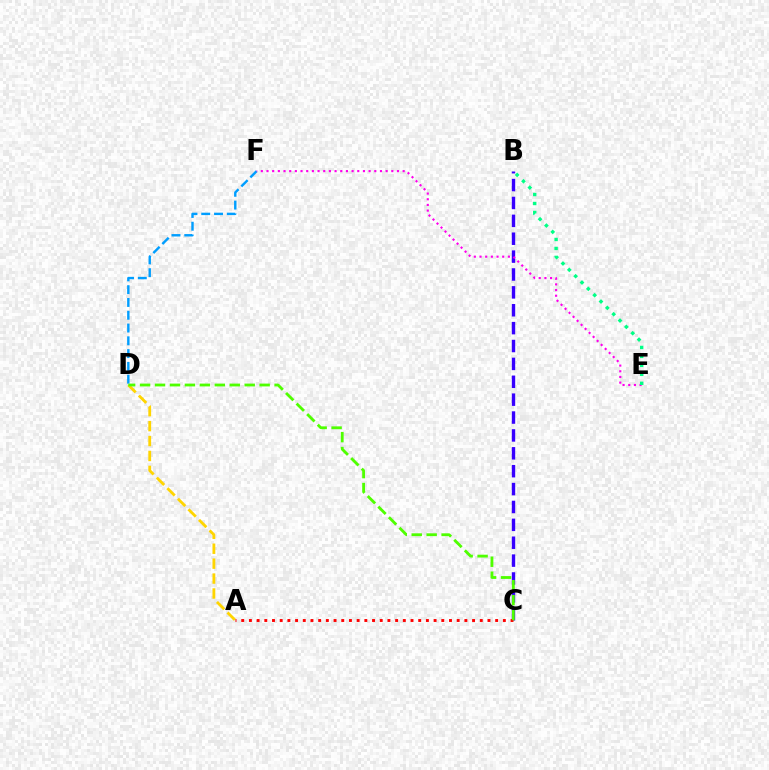{('D', 'F'): [{'color': '#009eff', 'line_style': 'dashed', 'thickness': 1.74}], ('B', 'C'): [{'color': '#3700ff', 'line_style': 'dashed', 'thickness': 2.43}], ('A', 'D'): [{'color': '#ffd500', 'line_style': 'dashed', 'thickness': 2.03}], ('A', 'C'): [{'color': '#ff0000', 'line_style': 'dotted', 'thickness': 2.09}], ('E', 'F'): [{'color': '#ff00ed', 'line_style': 'dotted', 'thickness': 1.54}], ('B', 'E'): [{'color': '#00ff86', 'line_style': 'dotted', 'thickness': 2.44}], ('C', 'D'): [{'color': '#4fff00', 'line_style': 'dashed', 'thickness': 2.03}]}